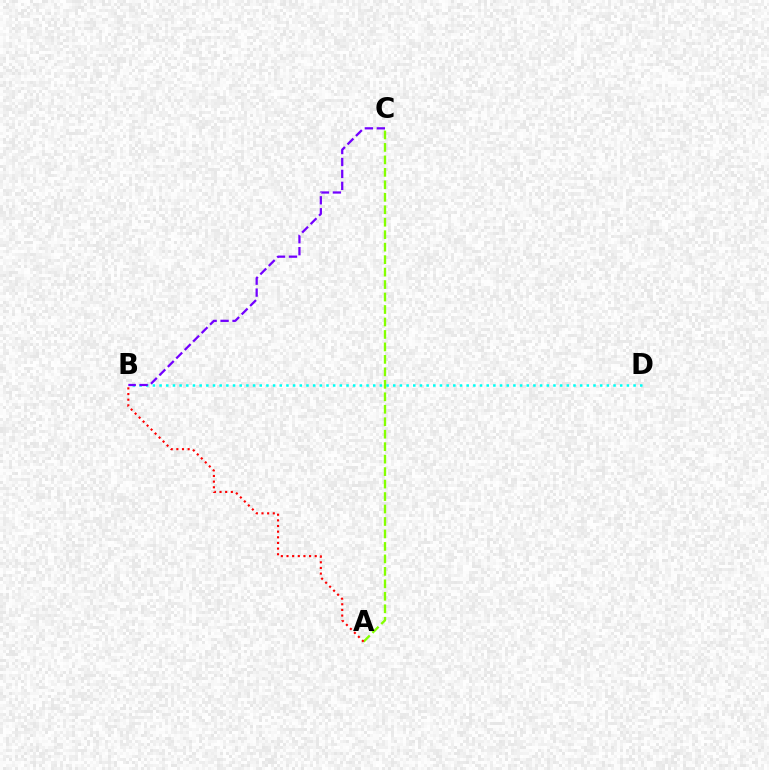{('B', 'D'): [{'color': '#00fff6', 'line_style': 'dotted', 'thickness': 1.81}], ('A', 'C'): [{'color': '#84ff00', 'line_style': 'dashed', 'thickness': 1.69}], ('B', 'C'): [{'color': '#7200ff', 'line_style': 'dashed', 'thickness': 1.62}], ('A', 'B'): [{'color': '#ff0000', 'line_style': 'dotted', 'thickness': 1.53}]}